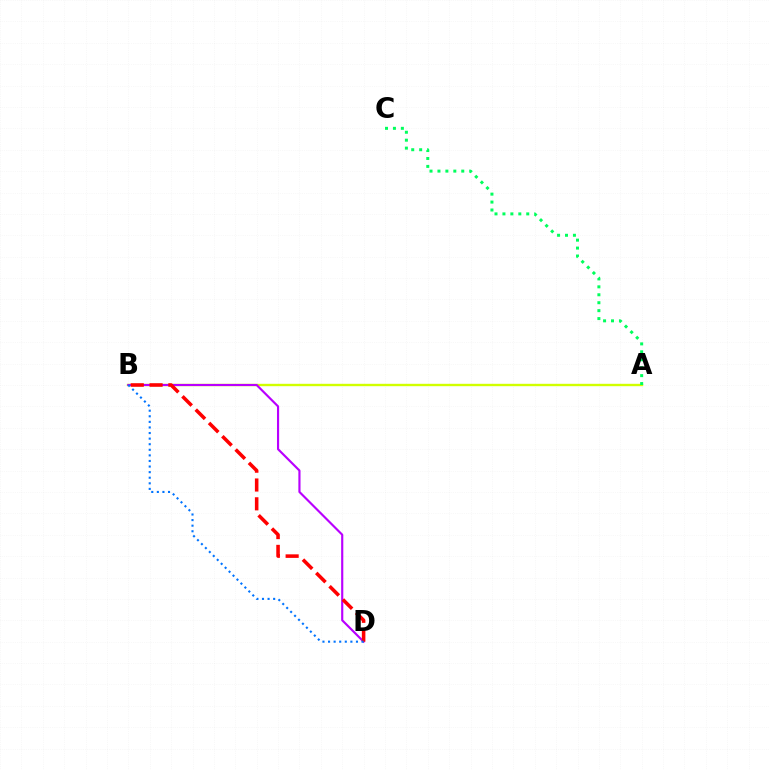{('A', 'B'): [{'color': '#d1ff00', 'line_style': 'solid', 'thickness': 1.72}], ('B', 'D'): [{'color': '#b900ff', 'line_style': 'solid', 'thickness': 1.55}, {'color': '#ff0000', 'line_style': 'dashed', 'thickness': 2.56}, {'color': '#0074ff', 'line_style': 'dotted', 'thickness': 1.52}], ('A', 'C'): [{'color': '#00ff5c', 'line_style': 'dotted', 'thickness': 2.16}]}